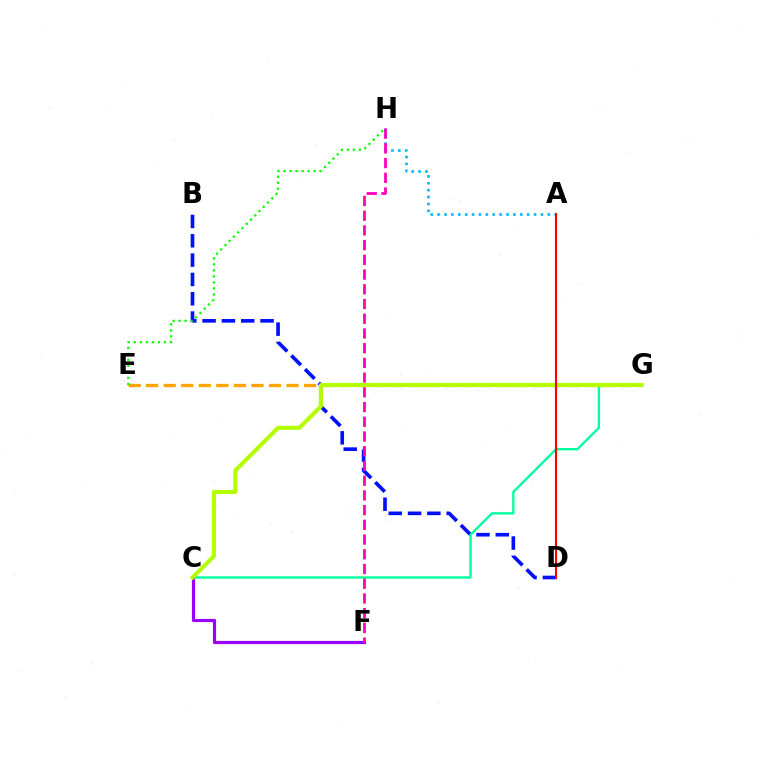{('B', 'D'): [{'color': '#0010ff', 'line_style': 'dashed', 'thickness': 2.63}], ('C', 'F'): [{'color': '#9b00ff', 'line_style': 'solid', 'thickness': 2.28}], ('C', 'G'): [{'color': '#00ff9d', 'line_style': 'solid', 'thickness': 1.7}, {'color': '#b3ff00', 'line_style': 'solid', 'thickness': 2.97}], ('E', 'G'): [{'color': '#ffa500', 'line_style': 'dashed', 'thickness': 2.38}], ('A', 'H'): [{'color': '#00b5ff', 'line_style': 'dotted', 'thickness': 1.87}], ('E', 'H'): [{'color': '#08ff00', 'line_style': 'dotted', 'thickness': 1.63}], ('F', 'H'): [{'color': '#ff00bd', 'line_style': 'dashed', 'thickness': 2.0}], ('A', 'D'): [{'color': '#ff0000', 'line_style': 'solid', 'thickness': 1.55}]}